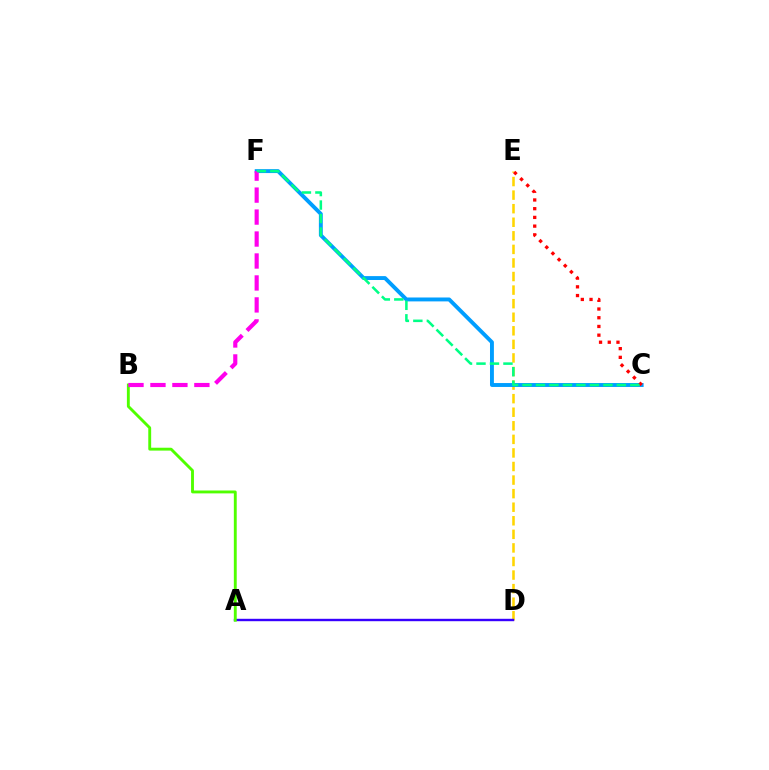{('D', 'E'): [{'color': '#ffd500', 'line_style': 'dashed', 'thickness': 1.84}], ('A', 'D'): [{'color': '#3700ff', 'line_style': 'solid', 'thickness': 1.73}], ('C', 'F'): [{'color': '#009eff', 'line_style': 'solid', 'thickness': 2.81}, {'color': '#00ff86', 'line_style': 'dashed', 'thickness': 1.83}], ('A', 'B'): [{'color': '#4fff00', 'line_style': 'solid', 'thickness': 2.07}], ('C', 'E'): [{'color': '#ff0000', 'line_style': 'dotted', 'thickness': 2.37}], ('B', 'F'): [{'color': '#ff00ed', 'line_style': 'dashed', 'thickness': 2.98}]}